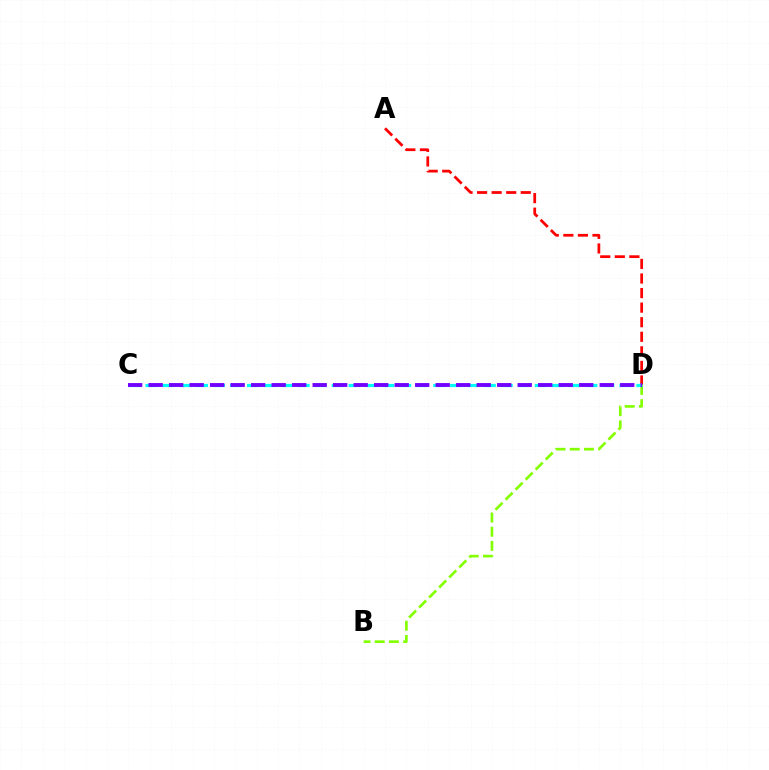{('B', 'D'): [{'color': '#84ff00', 'line_style': 'dashed', 'thickness': 1.93}], ('A', 'D'): [{'color': '#ff0000', 'line_style': 'dashed', 'thickness': 1.98}], ('C', 'D'): [{'color': '#00fff6', 'line_style': 'dashed', 'thickness': 2.3}, {'color': '#7200ff', 'line_style': 'dashed', 'thickness': 2.79}]}